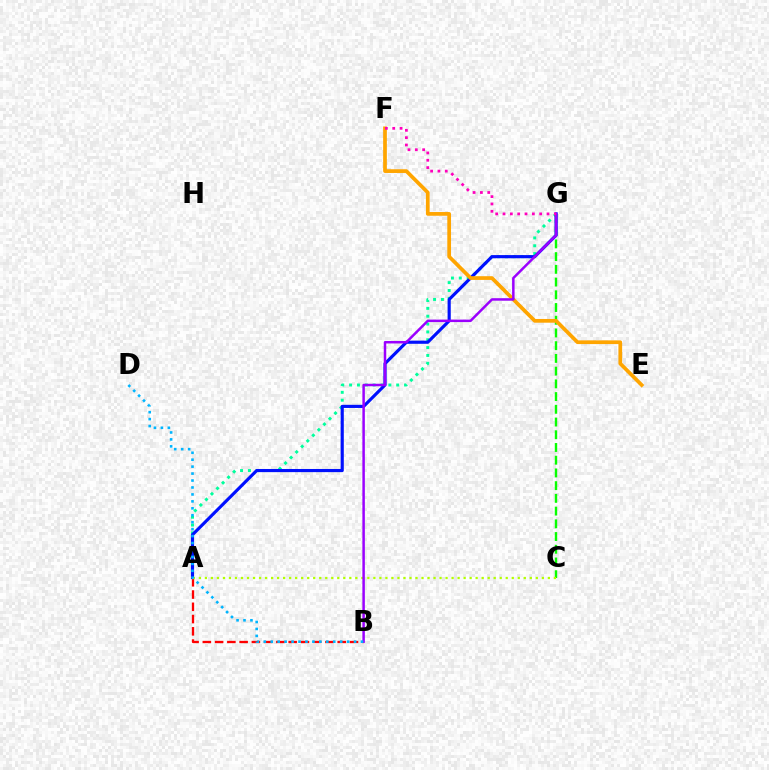{('A', 'G'): [{'color': '#00ff9d', 'line_style': 'dotted', 'thickness': 2.13}, {'color': '#0010ff', 'line_style': 'solid', 'thickness': 2.27}], ('C', 'G'): [{'color': '#08ff00', 'line_style': 'dashed', 'thickness': 1.73}], ('A', 'B'): [{'color': '#ff0000', 'line_style': 'dashed', 'thickness': 1.67}], ('E', 'F'): [{'color': '#ffa500', 'line_style': 'solid', 'thickness': 2.68}], ('A', 'C'): [{'color': '#b3ff00', 'line_style': 'dotted', 'thickness': 1.63}], ('B', 'G'): [{'color': '#9b00ff', 'line_style': 'solid', 'thickness': 1.79}], ('B', 'D'): [{'color': '#00b5ff', 'line_style': 'dotted', 'thickness': 1.89}], ('F', 'G'): [{'color': '#ff00bd', 'line_style': 'dotted', 'thickness': 1.99}]}